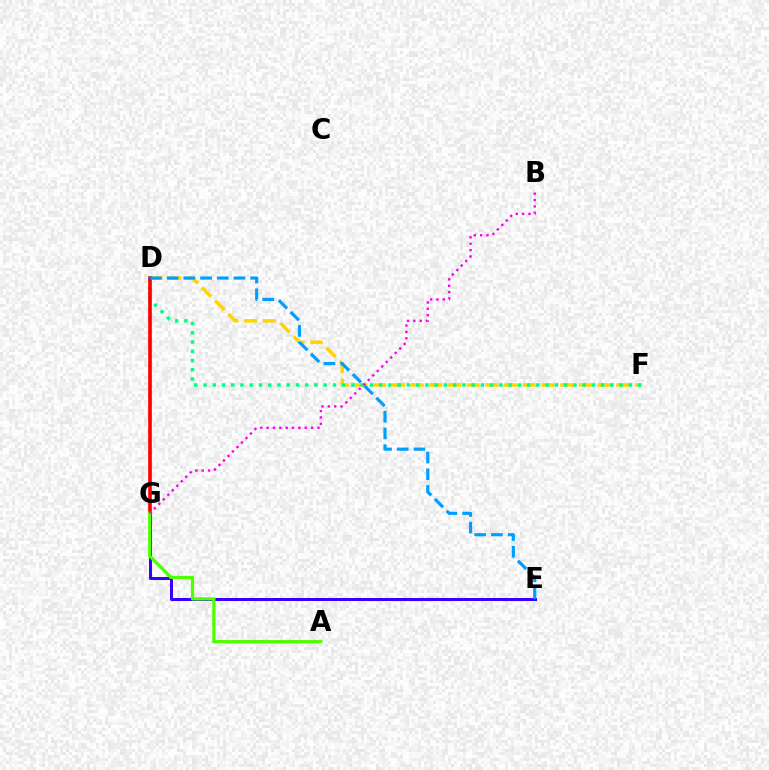{('E', 'G'): [{'color': '#3700ff', 'line_style': 'solid', 'thickness': 2.17}], ('D', 'F'): [{'color': '#ffd500', 'line_style': 'dashed', 'thickness': 2.54}, {'color': '#00ff86', 'line_style': 'dotted', 'thickness': 2.51}], ('D', 'G'): [{'color': '#ff0000', 'line_style': 'solid', 'thickness': 2.62}], ('A', 'G'): [{'color': '#4fff00', 'line_style': 'solid', 'thickness': 2.33}], ('B', 'G'): [{'color': '#ff00ed', 'line_style': 'dotted', 'thickness': 1.73}], ('D', 'E'): [{'color': '#009eff', 'line_style': 'dashed', 'thickness': 2.27}]}